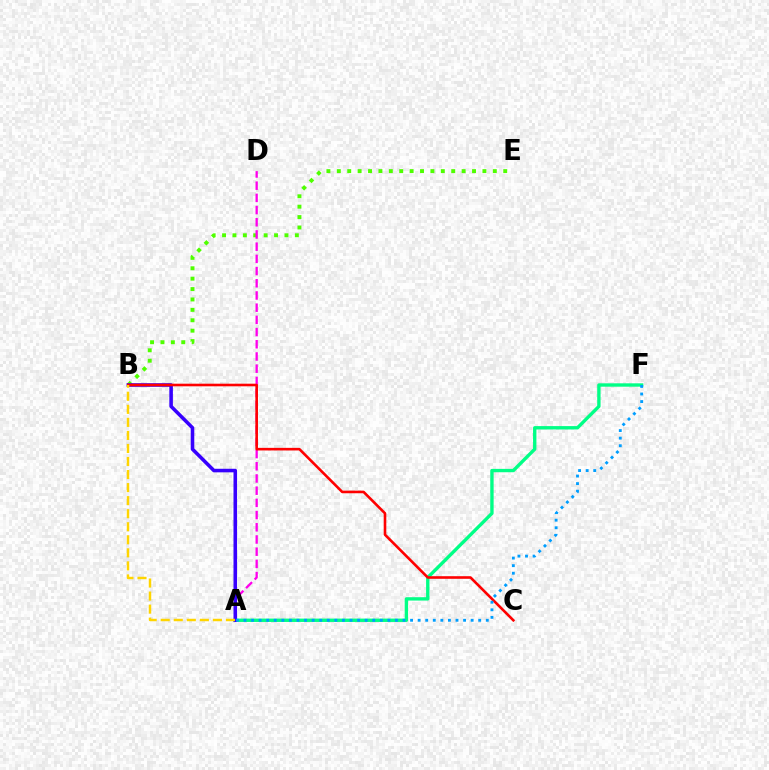{('A', 'F'): [{'color': '#00ff86', 'line_style': 'solid', 'thickness': 2.42}, {'color': '#009eff', 'line_style': 'dotted', 'thickness': 2.06}], ('B', 'E'): [{'color': '#4fff00', 'line_style': 'dotted', 'thickness': 2.83}], ('A', 'D'): [{'color': '#ff00ed', 'line_style': 'dashed', 'thickness': 1.66}], ('A', 'B'): [{'color': '#3700ff', 'line_style': 'solid', 'thickness': 2.56}, {'color': '#ffd500', 'line_style': 'dashed', 'thickness': 1.77}], ('B', 'C'): [{'color': '#ff0000', 'line_style': 'solid', 'thickness': 1.88}]}